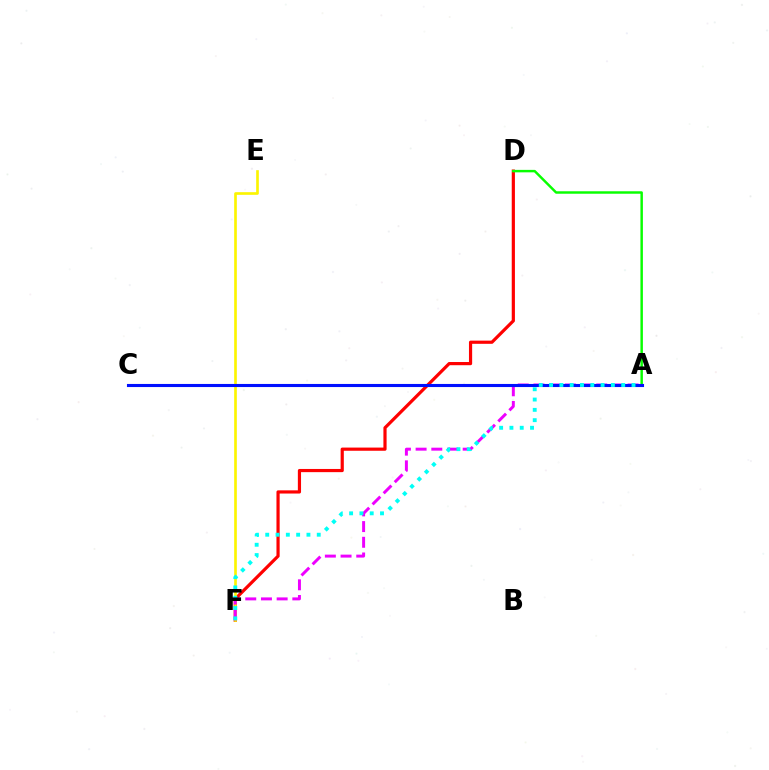{('D', 'F'): [{'color': '#ff0000', 'line_style': 'solid', 'thickness': 2.3}], ('E', 'F'): [{'color': '#fcf500', 'line_style': 'solid', 'thickness': 1.91}], ('A', 'D'): [{'color': '#08ff00', 'line_style': 'solid', 'thickness': 1.77}], ('A', 'F'): [{'color': '#ee00ff', 'line_style': 'dashed', 'thickness': 2.13}, {'color': '#00fff6', 'line_style': 'dotted', 'thickness': 2.8}], ('A', 'C'): [{'color': '#0010ff', 'line_style': 'solid', 'thickness': 2.23}]}